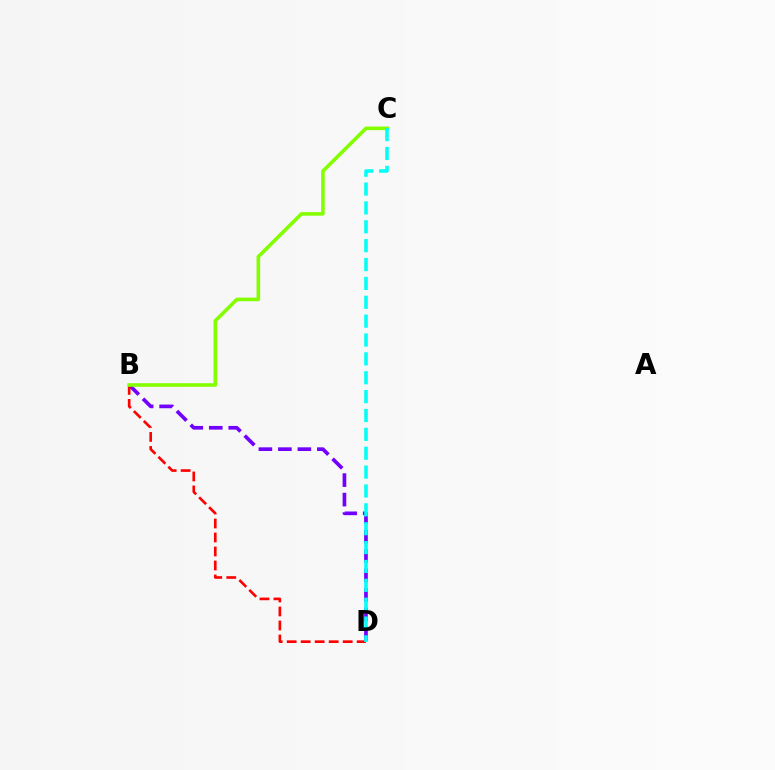{('B', 'D'): [{'color': '#7200ff', 'line_style': 'dashed', 'thickness': 2.65}, {'color': '#ff0000', 'line_style': 'dashed', 'thickness': 1.9}], ('B', 'C'): [{'color': '#84ff00', 'line_style': 'solid', 'thickness': 2.59}], ('C', 'D'): [{'color': '#00fff6', 'line_style': 'dashed', 'thickness': 2.56}]}